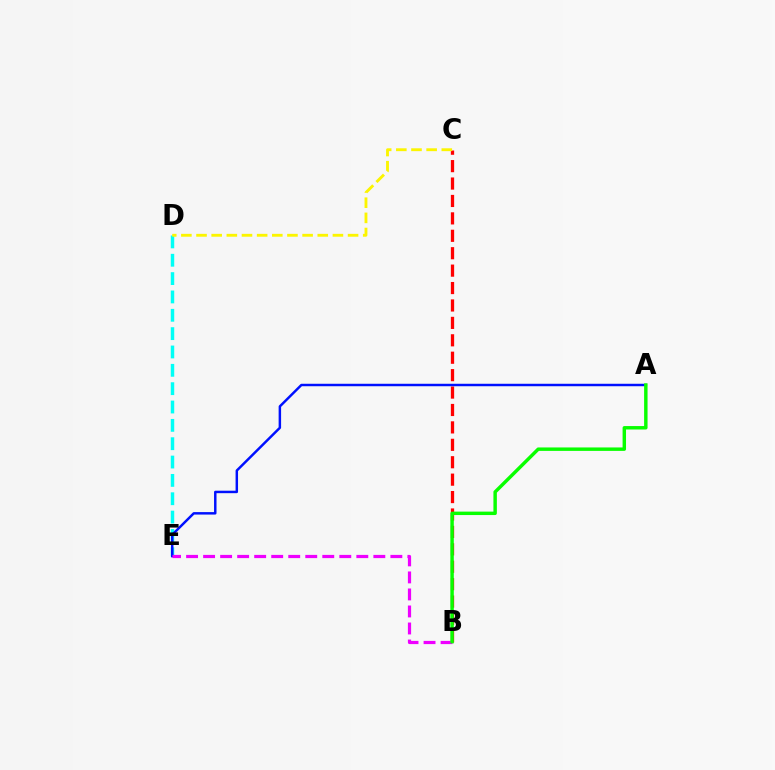{('B', 'C'): [{'color': '#ff0000', 'line_style': 'dashed', 'thickness': 2.37}], ('D', 'E'): [{'color': '#00fff6', 'line_style': 'dashed', 'thickness': 2.49}], ('A', 'E'): [{'color': '#0010ff', 'line_style': 'solid', 'thickness': 1.77}], ('C', 'D'): [{'color': '#fcf500', 'line_style': 'dashed', 'thickness': 2.06}], ('B', 'E'): [{'color': '#ee00ff', 'line_style': 'dashed', 'thickness': 2.31}], ('A', 'B'): [{'color': '#08ff00', 'line_style': 'solid', 'thickness': 2.48}]}